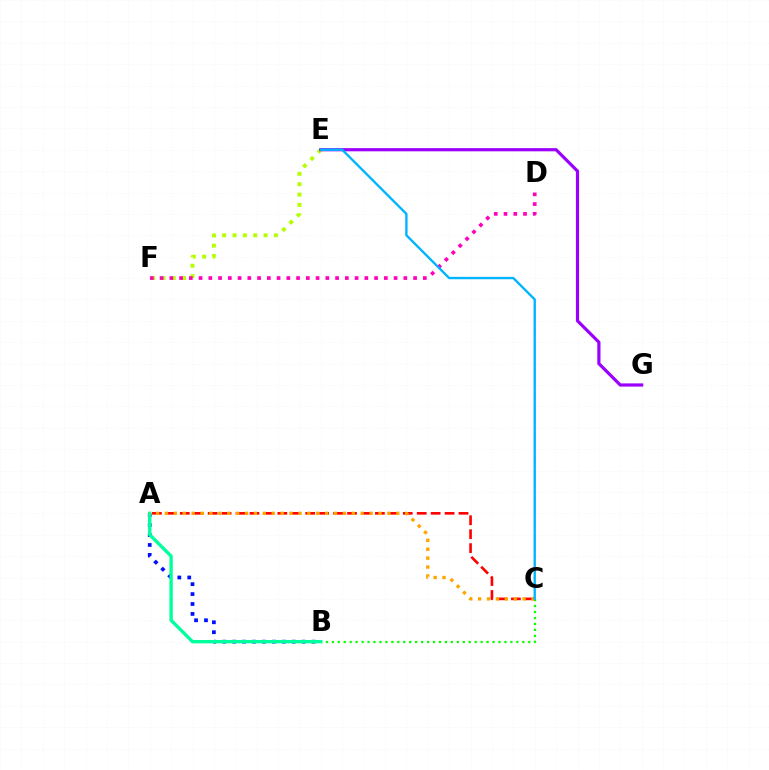{('E', 'F'): [{'color': '#b3ff00', 'line_style': 'dotted', 'thickness': 2.81}], ('E', 'G'): [{'color': '#9b00ff', 'line_style': 'solid', 'thickness': 2.3}], ('A', 'B'): [{'color': '#0010ff', 'line_style': 'dotted', 'thickness': 2.7}, {'color': '#00ff9d', 'line_style': 'solid', 'thickness': 2.42}], ('B', 'C'): [{'color': '#08ff00', 'line_style': 'dotted', 'thickness': 1.62}], ('A', 'C'): [{'color': '#ff0000', 'line_style': 'dashed', 'thickness': 1.89}, {'color': '#ffa500', 'line_style': 'dotted', 'thickness': 2.42}], ('D', 'F'): [{'color': '#ff00bd', 'line_style': 'dotted', 'thickness': 2.65}], ('C', 'E'): [{'color': '#00b5ff', 'line_style': 'solid', 'thickness': 1.71}]}